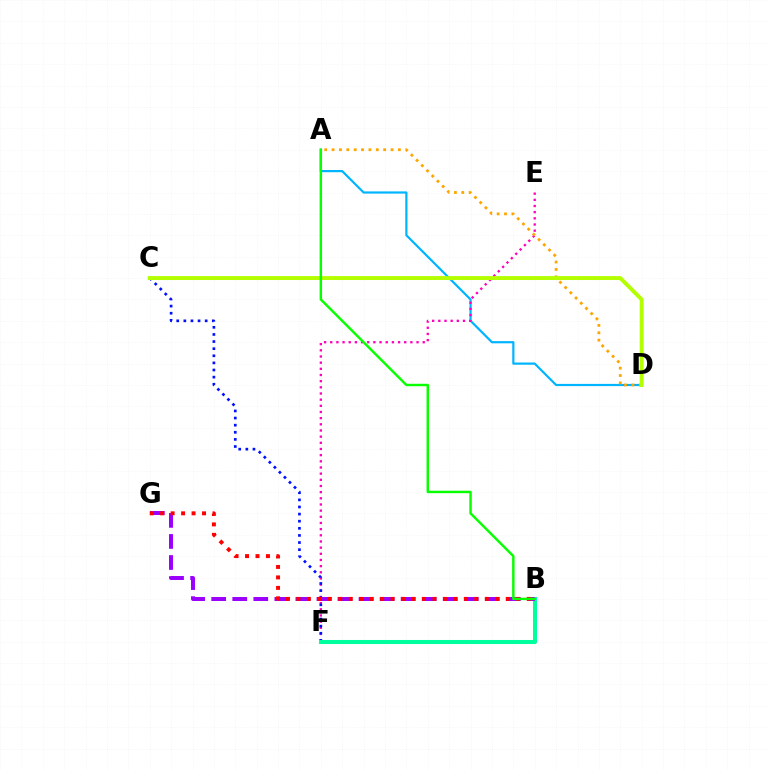{('A', 'D'): [{'color': '#00b5ff', 'line_style': 'solid', 'thickness': 1.59}, {'color': '#ffa500', 'line_style': 'dotted', 'thickness': 2.0}], ('E', 'F'): [{'color': '#ff00bd', 'line_style': 'dotted', 'thickness': 1.68}], ('C', 'F'): [{'color': '#0010ff', 'line_style': 'dotted', 'thickness': 1.93}], ('B', 'F'): [{'color': '#00ff9d', 'line_style': 'solid', 'thickness': 2.92}], ('C', 'D'): [{'color': '#b3ff00', 'line_style': 'solid', 'thickness': 2.83}], ('B', 'G'): [{'color': '#9b00ff', 'line_style': 'dashed', 'thickness': 2.86}, {'color': '#ff0000', 'line_style': 'dotted', 'thickness': 2.84}], ('A', 'B'): [{'color': '#08ff00', 'line_style': 'solid', 'thickness': 1.76}]}